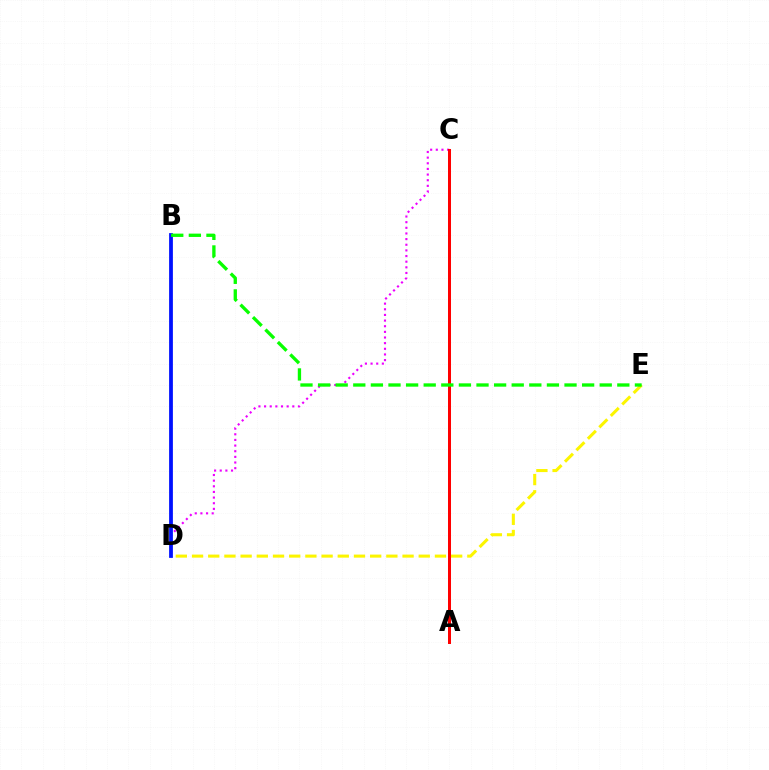{('C', 'D'): [{'color': '#ee00ff', 'line_style': 'dotted', 'thickness': 1.53}], ('A', 'C'): [{'color': '#00fff6', 'line_style': 'dotted', 'thickness': 2.08}, {'color': '#ff0000', 'line_style': 'solid', 'thickness': 2.17}], ('D', 'E'): [{'color': '#fcf500', 'line_style': 'dashed', 'thickness': 2.2}], ('B', 'D'): [{'color': '#0010ff', 'line_style': 'solid', 'thickness': 2.72}], ('B', 'E'): [{'color': '#08ff00', 'line_style': 'dashed', 'thickness': 2.39}]}